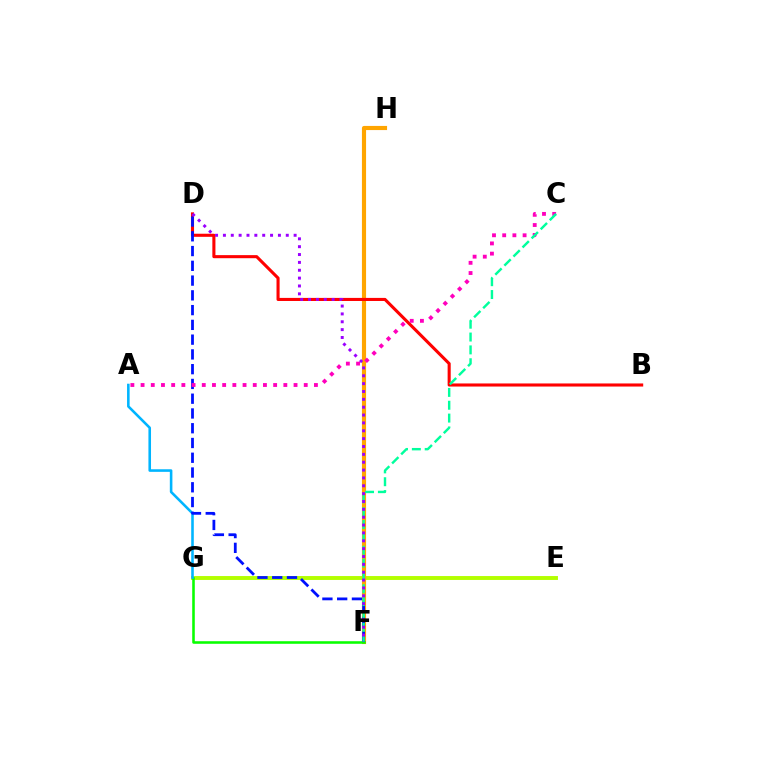{('E', 'G'): [{'color': '#b3ff00', 'line_style': 'solid', 'thickness': 2.81}], ('F', 'H'): [{'color': '#ffa500', 'line_style': 'solid', 'thickness': 2.98}], ('F', 'G'): [{'color': '#08ff00', 'line_style': 'solid', 'thickness': 1.85}], ('A', 'G'): [{'color': '#00b5ff', 'line_style': 'solid', 'thickness': 1.86}], ('B', 'D'): [{'color': '#ff0000', 'line_style': 'solid', 'thickness': 2.22}], ('D', 'F'): [{'color': '#0010ff', 'line_style': 'dashed', 'thickness': 2.01}, {'color': '#9b00ff', 'line_style': 'dotted', 'thickness': 2.13}], ('A', 'C'): [{'color': '#ff00bd', 'line_style': 'dotted', 'thickness': 2.77}], ('C', 'F'): [{'color': '#00ff9d', 'line_style': 'dashed', 'thickness': 1.74}]}